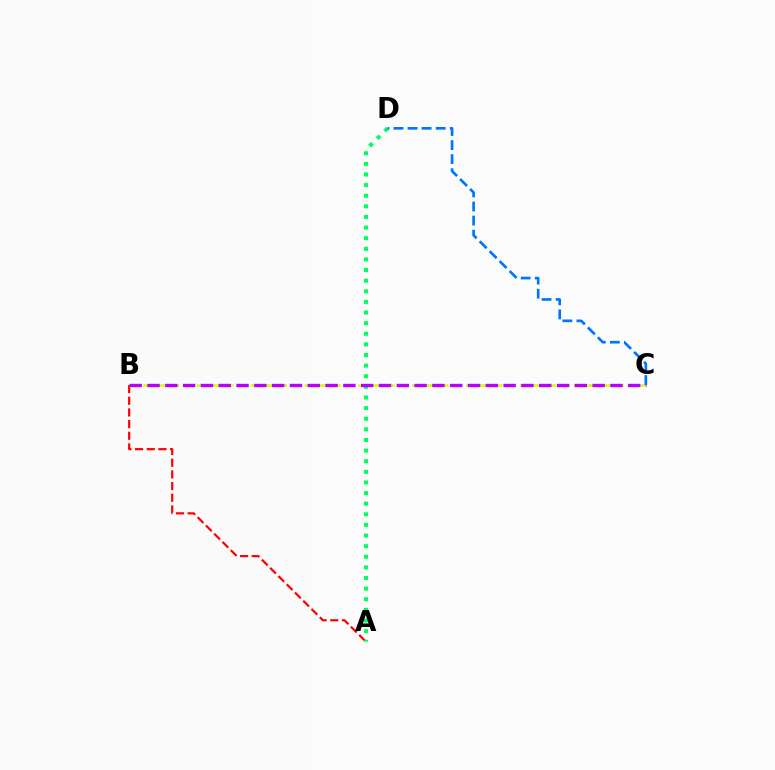{('A', 'B'): [{'color': '#ff0000', 'line_style': 'dashed', 'thickness': 1.59}], ('A', 'D'): [{'color': '#00ff5c', 'line_style': 'dotted', 'thickness': 2.89}], ('B', 'C'): [{'color': '#d1ff00', 'line_style': 'dashed', 'thickness': 1.83}, {'color': '#b900ff', 'line_style': 'dashed', 'thickness': 2.42}], ('C', 'D'): [{'color': '#0074ff', 'line_style': 'dashed', 'thickness': 1.91}]}